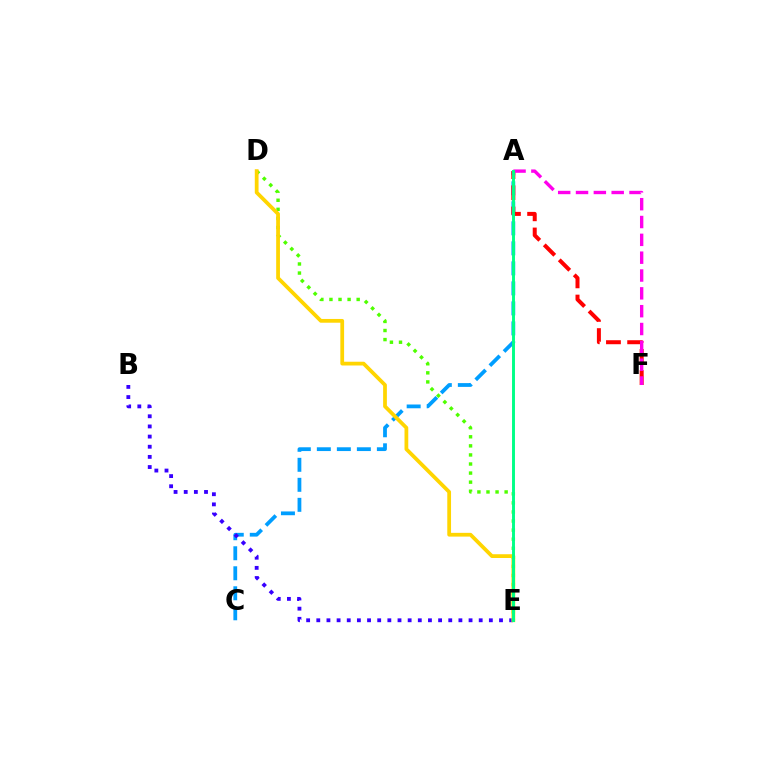{('A', 'C'): [{'color': '#009eff', 'line_style': 'dashed', 'thickness': 2.72}], ('B', 'E'): [{'color': '#3700ff', 'line_style': 'dotted', 'thickness': 2.76}], ('A', 'F'): [{'color': '#ff0000', 'line_style': 'dashed', 'thickness': 2.88}, {'color': '#ff00ed', 'line_style': 'dashed', 'thickness': 2.42}], ('D', 'E'): [{'color': '#4fff00', 'line_style': 'dotted', 'thickness': 2.47}, {'color': '#ffd500', 'line_style': 'solid', 'thickness': 2.71}], ('A', 'E'): [{'color': '#00ff86', 'line_style': 'solid', 'thickness': 2.11}]}